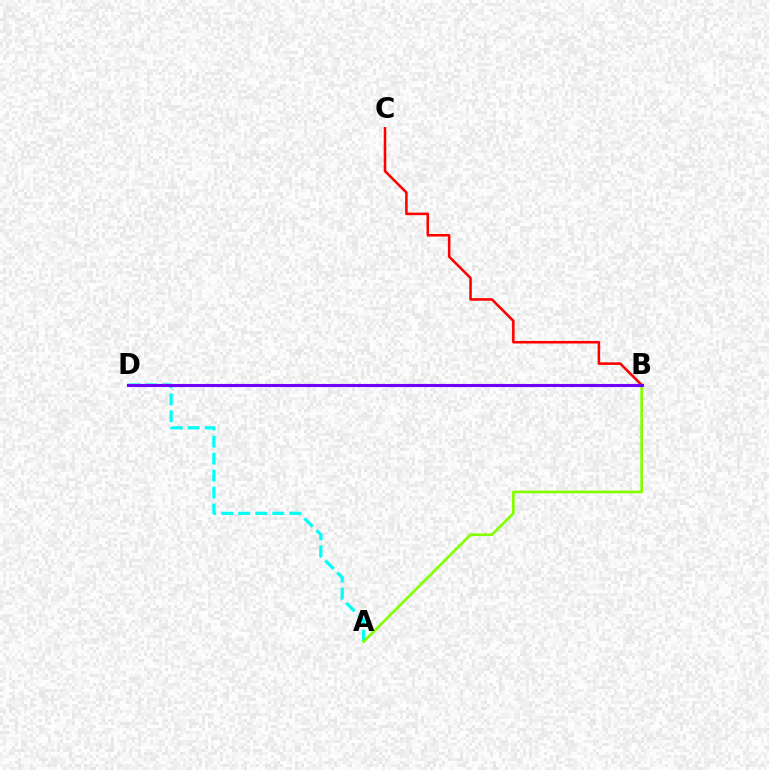{('A', 'D'): [{'color': '#00fff6', 'line_style': 'dashed', 'thickness': 2.31}], ('A', 'B'): [{'color': '#84ff00', 'line_style': 'solid', 'thickness': 1.93}], ('B', 'C'): [{'color': '#ff0000', 'line_style': 'solid', 'thickness': 1.84}], ('B', 'D'): [{'color': '#7200ff', 'line_style': 'solid', 'thickness': 2.24}]}